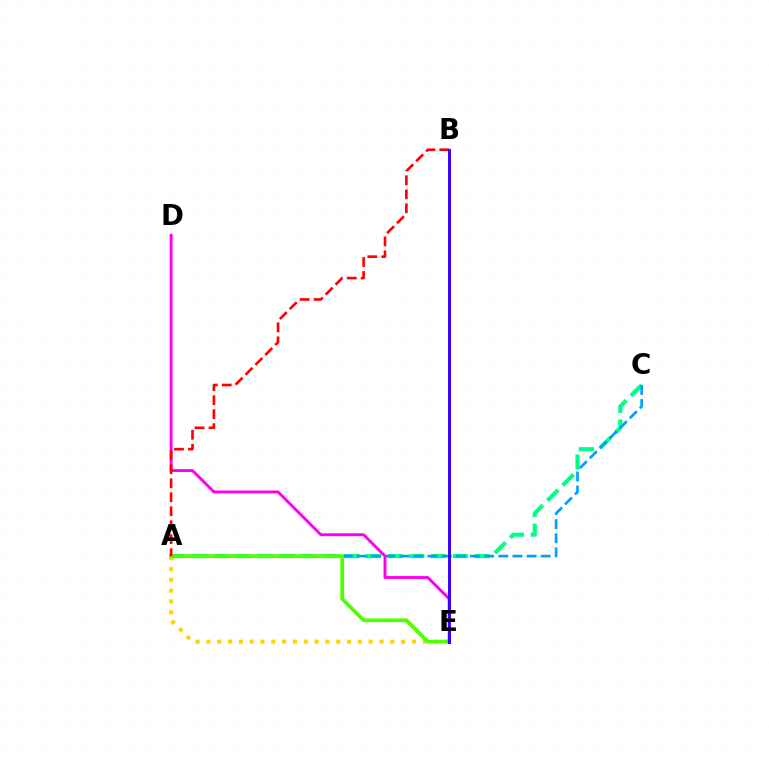{('A', 'E'): [{'color': '#ffd500', 'line_style': 'dotted', 'thickness': 2.94}, {'color': '#4fff00', 'line_style': 'solid', 'thickness': 2.69}], ('A', 'C'): [{'color': '#00ff86', 'line_style': 'dashed', 'thickness': 2.95}, {'color': '#009eff', 'line_style': 'dashed', 'thickness': 1.92}], ('D', 'E'): [{'color': '#ff00ed', 'line_style': 'solid', 'thickness': 2.09}], ('A', 'B'): [{'color': '#ff0000', 'line_style': 'dashed', 'thickness': 1.9}], ('B', 'E'): [{'color': '#3700ff', 'line_style': 'solid', 'thickness': 2.11}]}